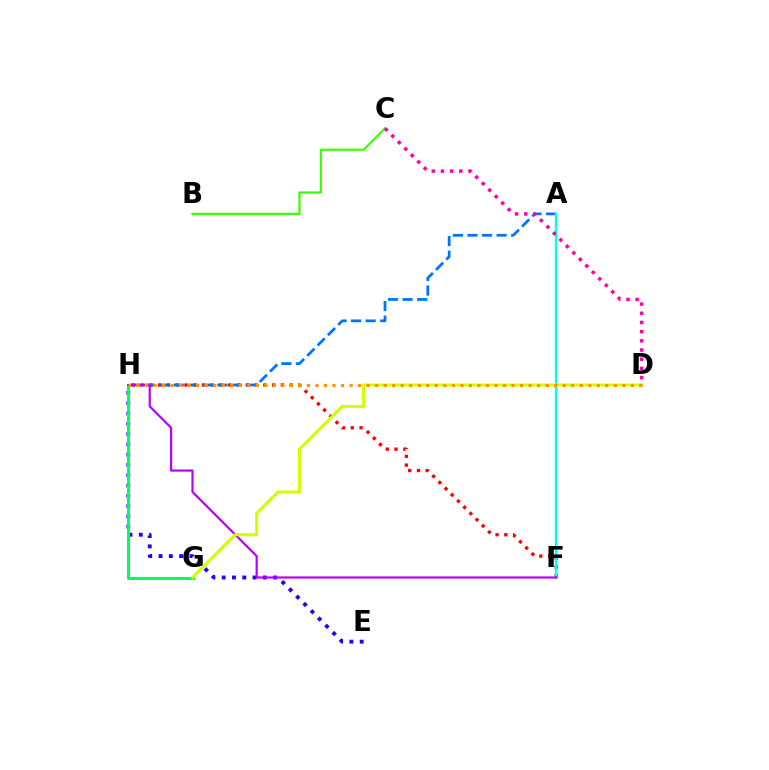{('F', 'H'): [{'color': '#ff0000', 'line_style': 'dotted', 'thickness': 2.38}, {'color': '#b900ff', 'line_style': 'solid', 'thickness': 1.57}], ('A', 'H'): [{'color': '#0074ff', 'line_style': 'dashed', 'thickness': 1.98}], ('A', 'F'): [{'color': '#00fff6', 'line_style': 'solid', 'thickness': 1.7}], ('B', 'C'): [{'color': '#3dff00', 'line_style': 'solid', 'thickness': 1.58}], ('E', 'H'): [{'color': '#2500ff', 'line_style': 'dotted', 'thickness': 2.79}], ('G', 'H'): [{'color': '#00ff5c', 'line_style': 'solid', 'thickness': 2.17}], ('D', 'G'): [{'color': '#d1ff00', 'line_style': 'solid', 'thickness': 2.19}], ('D', 'H'): [{'color': '#ff9400', 'line_style': 'dotted', 'thickness': 2.32}], ('C', 'D'): [{'color': '#ff00ac', 'line_style': 'dotted', 'thickness': 2.49}]}